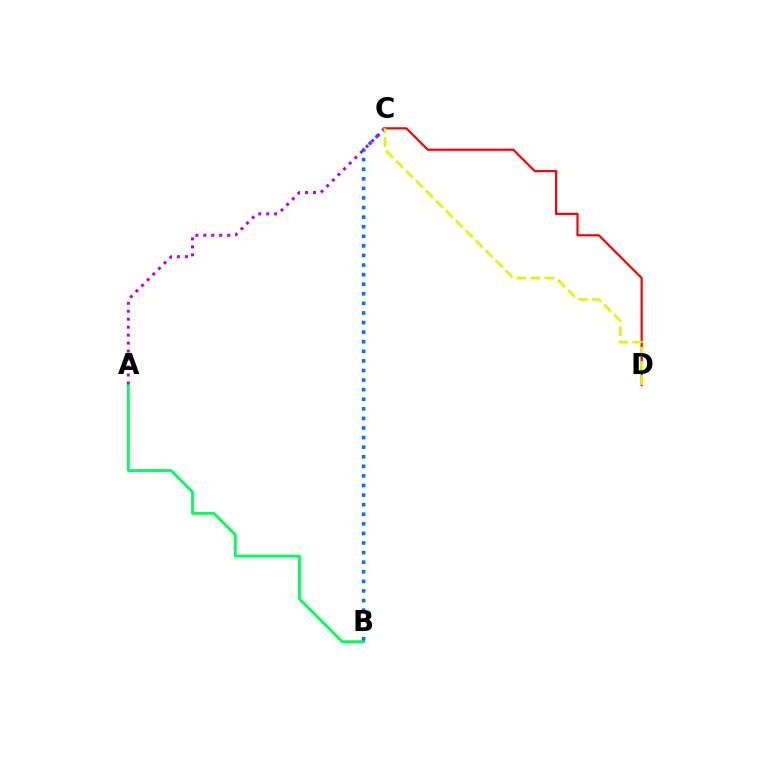{('A', 'B'): [{'color': '#00ff5c', 'line_style': 'solid', 'thickness': 2.04}], ('B', 'C'): [{'color': '#0074ff', 'line_style': 'dotted', 'thickness': 2.6}], ('C', 'D'): [{'color': '#ff0000', 'line_style': 'solid', 'thickness': 1.59}, {'color': '#d1ff00', 'line_style': 'dashed', 'thickness': 1.91}], ('A', 'C'): [{'color': '#b900ff', 'line_style': 'dotted', 'thickness': 2.16}]}